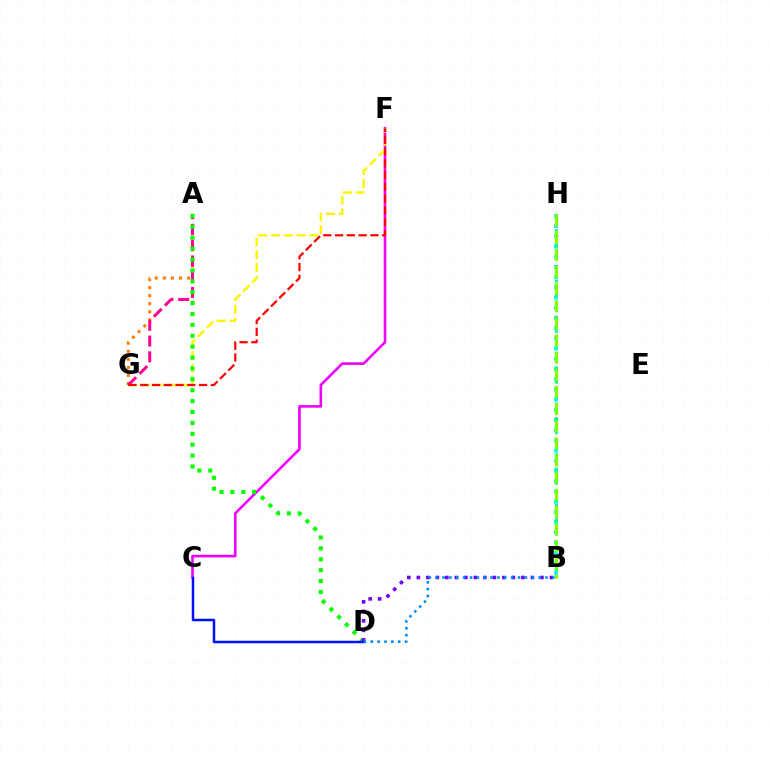{('B', 'H'): [{'color': '#00fff6', 'line_style': 'dotted', 'thickness': 2.77}, {'color': '#00ff74', 'line_style': 'dotted', 'thickness': 1.97}, {'color': '#84ff00', 'line_style': 'dashed', 'thickness': 2.33}], ('A', 'G'): [{'color': '#ff7c00', 'line_style': 'dotted', 'thickness': 2.19}, {'color': '#ff0094', 'line_style': 'dashed', 'thickness': 2.14}], ('C', 'F'): [{'color': '#ee00ff', 'line_style': 'solid', 'thickness': 1.88}], ('F', 'G'): [{'color': '#fcf500', 'line_style': 'dashed', 'thickness': 1.73}, {'color': '#ff0000', 'line_style': 'dashed', 'thickness': 1.6}], ('A', 'D'): [{'color': '#08ff00', 'line_style': 'dotted', 'thickness': 2.96}], ('B', 'D'): [{'color': '#7200ff', 'line_style': 'dotted', 'thickness': 2.58}, {'color': '#008cff', 'line_style': 'dotted', 'thickness': 1.86}], ('C', 'D'): [{'color': '#0010ff', 'line_style': 'solid', 'thickness': 1.8}]}